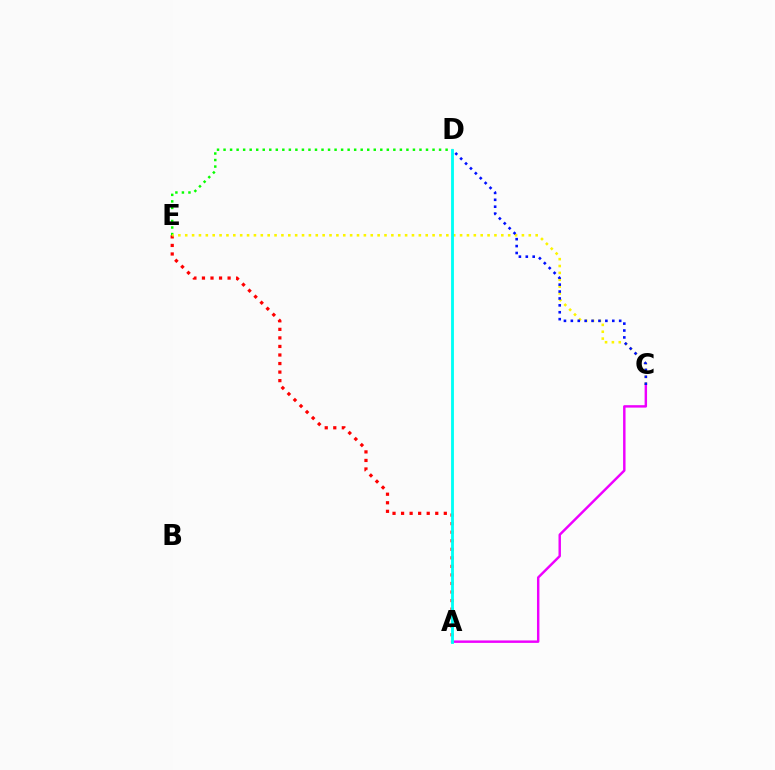{('A', 'E'): [{'color': '#ff0000', 'line_style': 'dotted', 'thickness': 2.32}], ('A', 'C'): [{'color': '#ee00ff', 'line_style': 'solid', 'thickness': 1.76}], ('D', 'E'): [{'color': '#08ff00', 'line_style': 'dotted', 'thickness': 1.77}], ('C', 'E'): [{'color': '#fcf500', 'line_style': 'dotted', 'thickness': 1.87}], ('C', 'D'): [{'color': '#0010ff', 'line_style': 'dotted', 'thickness': 1.88}], ('A', 'D'): [{'color': '#00fff6', 'line_style': 'solid', 'thickness': 2.05}]}